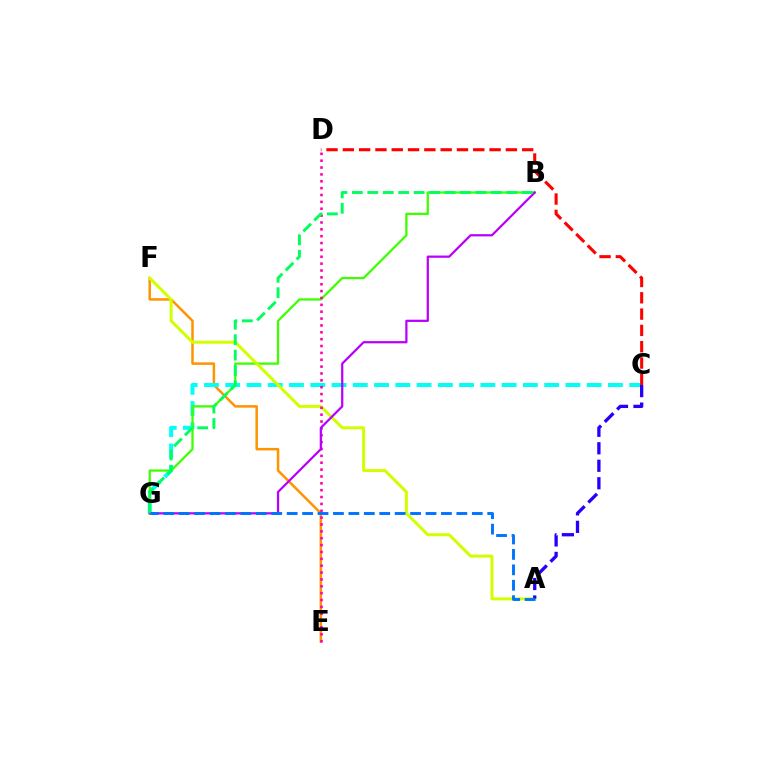{('E', 'F'): [{'color': '#ff9400', 'line_style': 'solid', 'thickness': 1.81}], ('C', 'G'): [{'color': '#00fff6', 'line_style': 'dashed', 'thickness': 2.89}], ('C', 'D'): [{'color': '#ff0000', 'line_style': 'dashed', 'thickness': 2.21}], ('B', 'G'): [{'color': '#3dff00', 'line_style': 'solid', 'thickness': 1.64}, {'color': '#b900ff', 'line_style': 'solid', 'thickness': 1.61}, {'color': '#00ff5c', 'line_style': 'dashed', 'thickness': 2.1}], ('A', 'F'): [{'color': '#d1ff00', 'line_style': 'solid', 'thickness': 2.16}], ('D', 'E'): [{'color': '#ff00ac', 'line_style': 'dotted', 'thickness': 1.87}], ('A', 'C'): [{'color': '#2500ff', 'line_style': 'dashed', 'thickness': 2.38}], ('A', 'G'): [{'color': '#0074ff', 'line_style': 'dashed', 'thickness': 2.1}]}